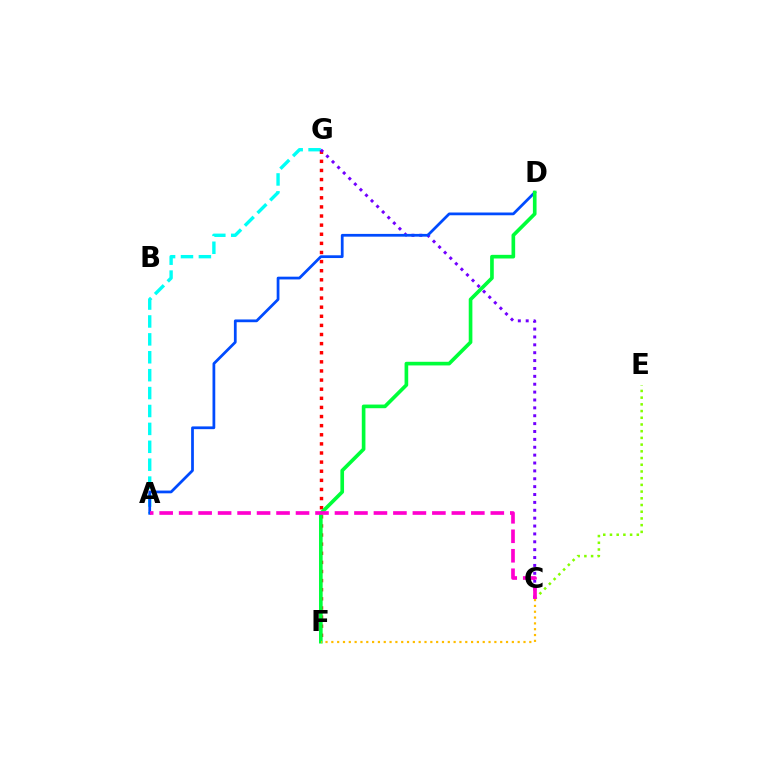{('A', 'G'): [{'color': '#00fff6', 'line_style': 'dashed', 'thickness': 2.43}], ('F', 'G'): [{'color': '#ff0000', 'line_style': 'dotted', 'thickness': 2.48}], ('C', 'G'): [{'color': '#7200ff', 'line_style': 'dotted', 'thickness': 2.14}], ('C', 'E'): [{'color': '#84ff00', 'line_style': 'dotted', 'thickness': 1.82}], ('A', 'D'): [{'color': '#004bff', 'line_style': 'solid', 'thickness': 1.98}], ('D', 'F'): [{'color': '#00ff39', 'line_style': 'solid', 'thickness': 2.63}], ('A', 'C'): [{'color': '#ff00cf', 'line_style': 'dashed', 'thickness': 2.65}], ('C', 'F'): [{'color': '#ffbd00', 'line_style': 'dotted', 'thickness': 1.58}]}